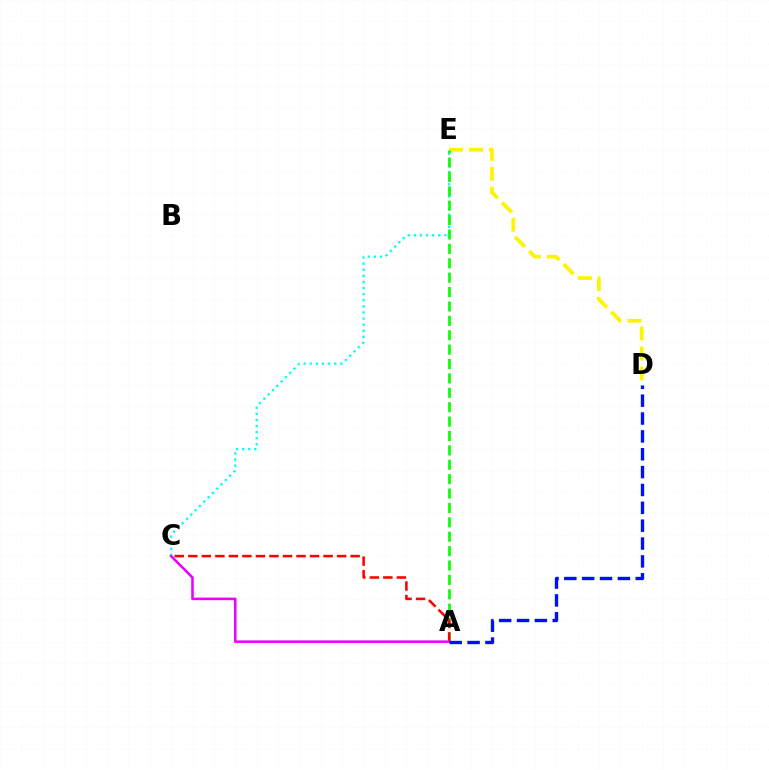{('C', 'E'): [{'color': '#00fff6', 'line_style': 'dotted', 'thickness': 1.66}], ('D', 'E'): [{'color': '#fcf500', 'line_style': 'dashed', 'thickness': 2.71}], ('A', 'E'): [{'color': '#08ff00', 'line_style': 'dashed', 'thickness': 1.96}], ('A', 'C'): [{'color': '#ff0000', 'line_style': 'dashed', 'thickness': 1.84}, {'color': '#ee00ff', 'line_style': 'solid', 'thickness': 1.85}], ('A', 'D'): [{'color': '#0010ff', 'line_style': 'dashed', 'thickness': 2.43}]}